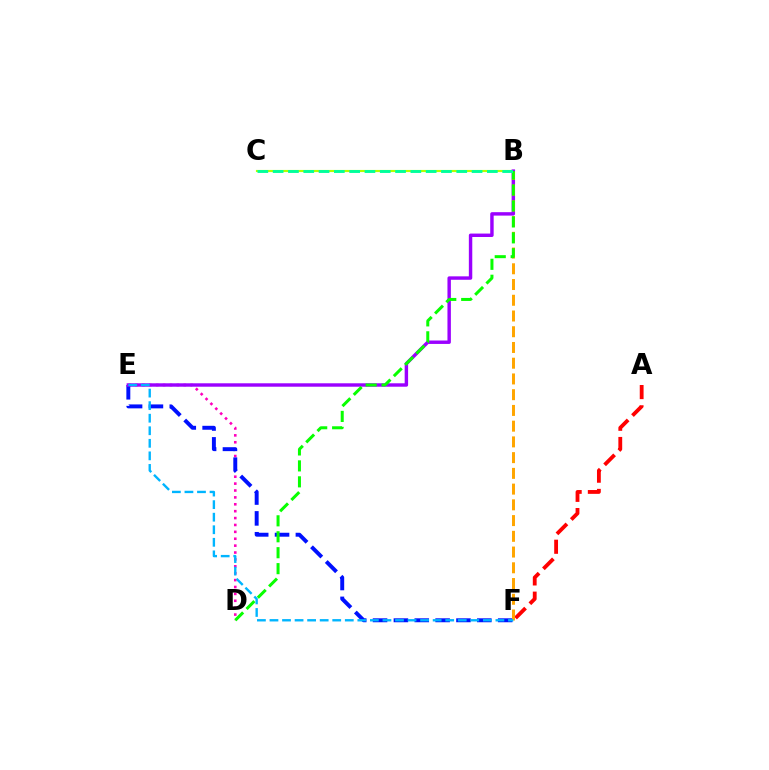{('D', 'E'): [{'color': '#ff00bd', 'line_style': 'dotted', 'thickness': 1.87}], ('E', 'F'): [{'color': '#0010ff', 'line_style': 'dashed', 'thickness': 2.83}, {'color': '#00b5ff', 'line_style': 'dashed', 'thickness': 1.71}], ('A', 'F'): [{'color': '#ff0000', 'line_style': 'dashed', 'thickness': 2.75}], ('B', 'C'): [{'color': '#b3ff00', 'line_style': 'solid', 'thickness': 1.54}, {'color': '#00ff9d', 'line_style': 'dashed', 'thickness': 2.08}], ('B', 'E'): [{'color': '#9b00ff', 'line_style': 'solid', 'thickness': 2.47}], ('B', 'F'): [{'color': '#ffa500', 'line_style': 'dashed', 'thickness': 2.14}], ('B', 'D'): [{'color': '#08ff00', 'line_style': 'dashed', 'thickness': 2.17}]}